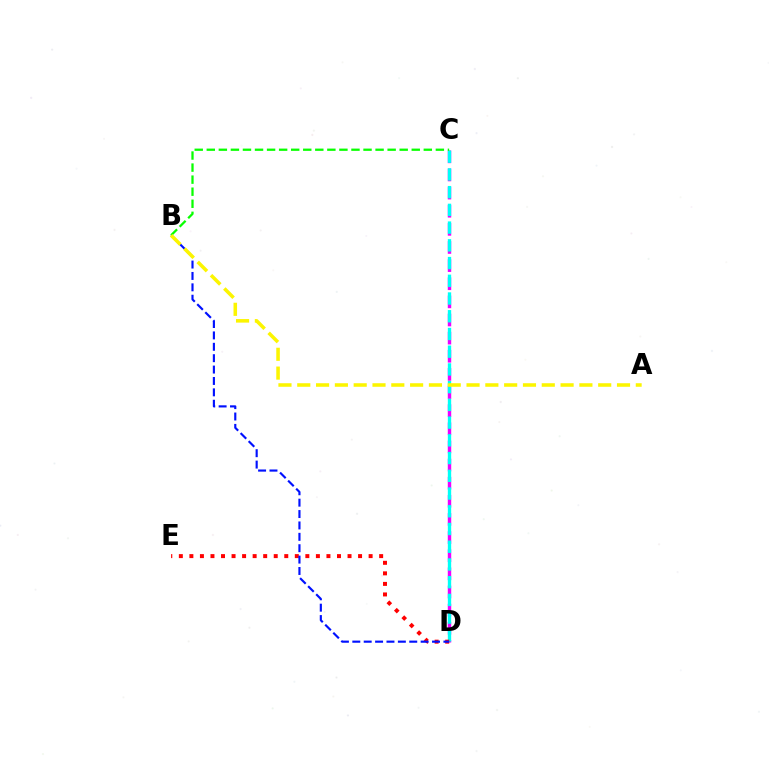{('C', 'D'): [{'color': '#ee00ff', 'line_style': 'dashed', 'thickness': 2.46}, {'color': '#00fff6', 'line_style': 'dashed', 'thickness': 2.41}], ('D', 'E'): [{'color': '#ff0000', 'line_style': 'dotted', 'thickness': 2.86}], ('B', 'D'): [{'color': '#0010ff', 'line_style': 'dashed', 'thickness': 1.55}], ('B', 'C'): [{'color': '#08ff00', 'line_style': 'dashed', 'thickness': 1.64}], ('A', 'B'): [{'color': '#fcf500', 'line_style': 'dashed', 'thickness': 2.56}]}